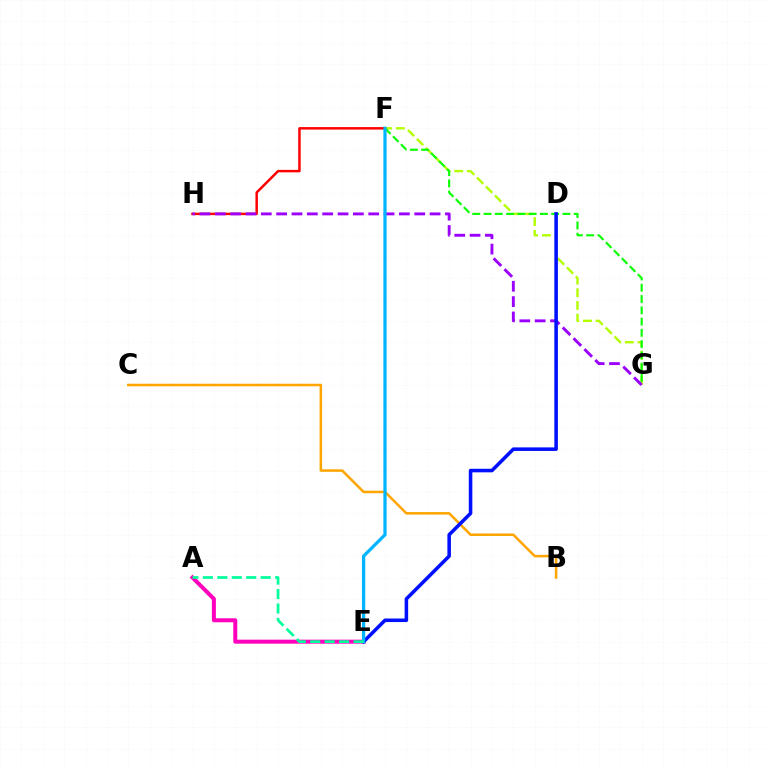{('A', 'E'): [{'color': '#ff00bd', 'line_style': 'solid', 'thickness': 2.87}, {'color': '#00ff9d', 'line_style': 'dashed', 'thickness': 1.96}], ('B', 'C'): [{'color': '#ffa500', 'line_style': 'solid', 'thickness': 1.82}], ('F', 'G'): [{'color': '#b3ff00', 'line_style': 'dashed', 'thickness': 1.72}, {'color': '#08ff00', 'line_style': 'dashed', 'thickness': 1.53}], ('F', 'H'): [{'color': '#ff0000', 'line_style': 'solid', 'thickness': 1.79}], ('G', 'H'): [{'color': '#9b00ff', 'line_style': 'dashed', 'thickness': 2.08}], ('D', 'E'): [{'color': '#0010ff', 'line_style': 'solid', 'thickness': 2.56}], ('E', 'F'): [{'color': '#00b5ff', 'line_style': 'solid', 'thickness': 2.34}]}